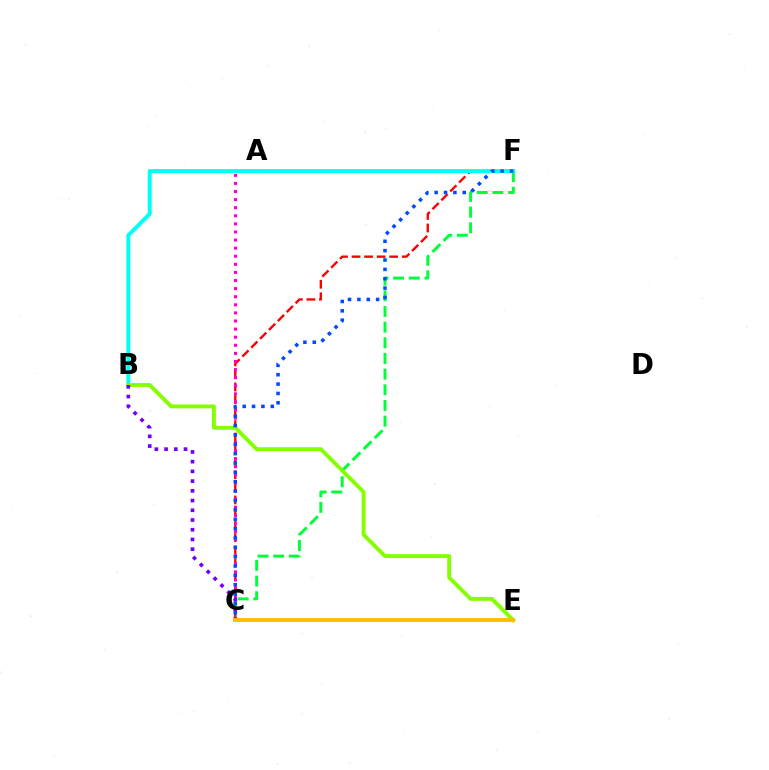{('C', 'F'): [{'color': '#ff0000', 'line_style': 'dashed', 'thickness': 1.71}, {'color': '#00ff39', 'line_style': 'dashed', 'thickness': 2.13}, {'color': '#004bff', 'line_style': 'dotted', 'thickness': 2.54}], ('A', 'C'): [{'color': '#ff00cf', 'line_style': 'dotted', 'thickness': 2.2}], ('B', 'F'): [{'color': '#00fff6', 'line_style': 'solid', 'thickness': 2.84}], ('B', 'E'): [{'color': '#84ff00', 'line_style': 'solid', 'thickness': 2.81}], ('B', 'C'): [{'color': '#7200ff', 'line_style': 'dotted', 'thickness': 2.64}], ('C', 'E'): [{'color': '#ffbd00', 'line_style': 'solid', 'thickness': 2.79}]}